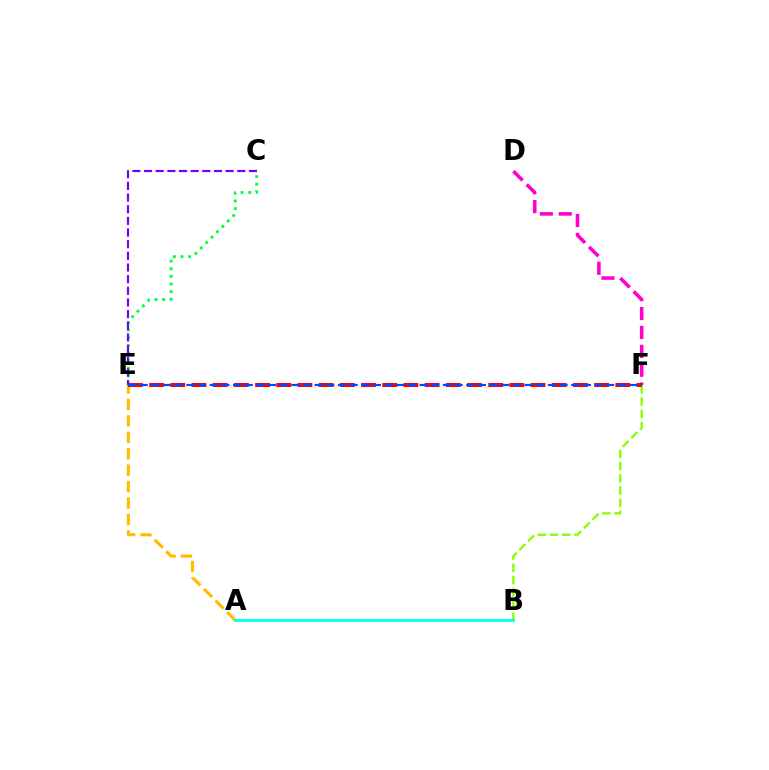{('A', 'E'): [{'color': '#ffbd00', 'line_style': 'dashed', 'thickness': 2.23}], ('C', 'E'): [{'color': '#00ff39', 'line_style': 'dotted', 'thickness': 2.07}, {'color': '#7200ff', 'line_style': 'dashed', 'thickness': 1.58}], ('D', 'F'): [{'color': '#ff00cf', 'line_style': 'dashed', 'thickness': 2.57}], ('B', 'F'): [{'color': '#84ff00', 'line_style': 'dashed', 'thickness': 1.66}], ('E', 'F'): [{'color': '#ff0000', 'line_style': 'dashed', 'thickness': 2.88}, {'color': '#004bff', 'line_style': 'dashed', 'thickness': 1.58}], ('A', 'B'): [{'color': '#00fff6', 'line_style': 'solid', 'thickness': 2.02}]}